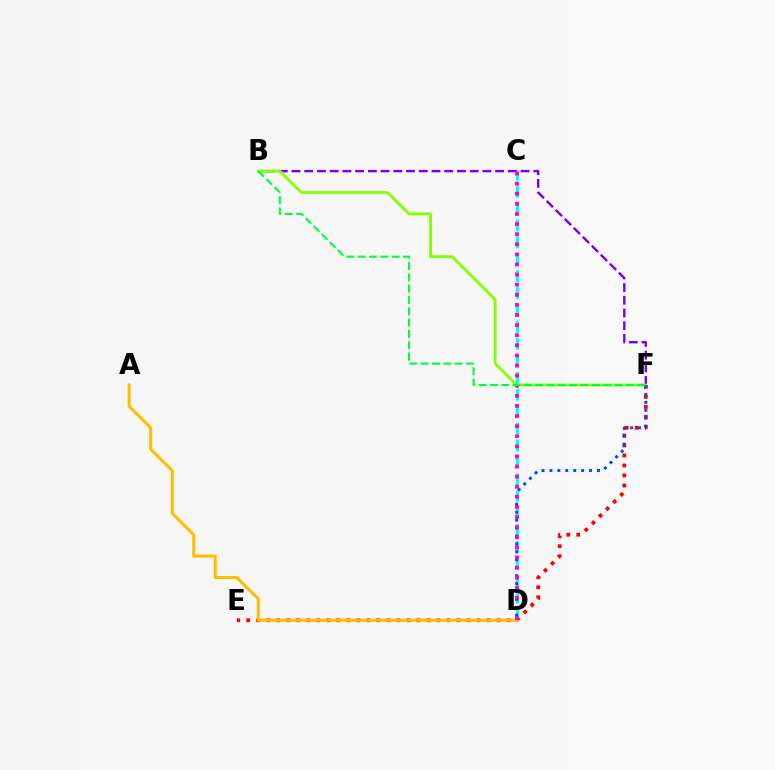{('E', 'F'): [{'color': '#ff0000', 'line_style': 'dotted', 'thickness': 2.72}], ('C', 'D'): [{'color': '#00fff6', 'line_style': 'dashed', 'thickness': 2.3}, {'color': '#ff00cf', 'line_style': 'dotted', 'thickness': 2.74}], ('B', 'F'): [{'color': '#7200ff', 'line_style': 'dashed', 'thickness': 1.73}, {'color': '#84ff00', 'line_style': 'solid', 'thickness': 2.03}, {'color': '#00ff39', 'line_style': 'dashed', 'thickness': 1.54}], ('A', 'D'): [{'color': '#ffbd00', 'line_style': 'solid', 'thickness': 2.2}], ('D', 'F'): [{'color': '#004bff', 'line_style': 'dotted', 'thickness': 2.15}]}